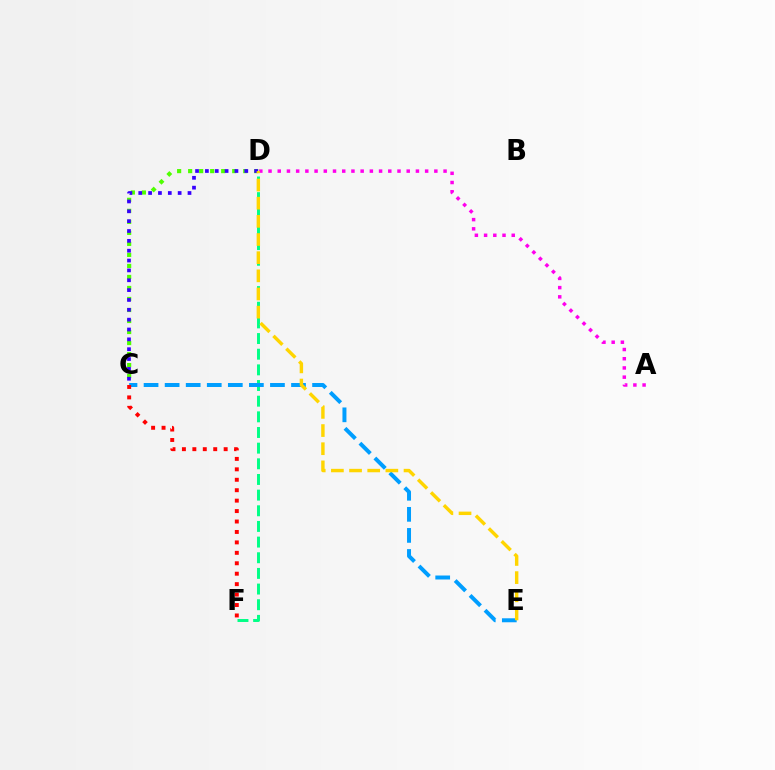{('A', 'D'): [{'color': '#ff00ed', 'line_style': 'dotted', 'thickness': 2.5}], ('C', 'D'): [{'color': '#4fff00', 'line_style': 'dotted', 'thickness': 2.99}, {'color': '#3700ff', 'line_style': 'dotted', 'thickness': 2.68}], ('D', 'F'): [{'color': '#00ff86', 'line_style': 'dashed', 'thickness': 2.13}], ('C', 'E'): [{'color': '#009eff', 'line_style': 'dashed', 'thickness': 2.86}], ('D', 'E'): [{'color': '#ffd500', 'line_style': 'dashed', 'thickness': 2.47}], ('C', 'F'): [{'color': '#ff0000', 'line_style': 'dotted', 'thickness': 2.84}]}